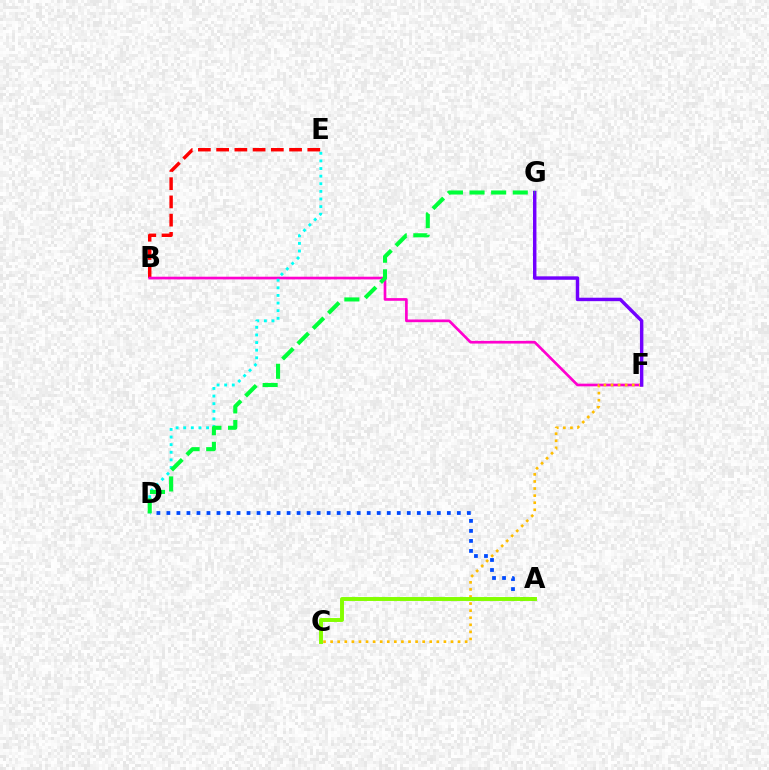{('B', 'E'): [{'color': '#ff0000', 'line_style': 'dashed', 'thickness': 2.48}], ('B', 'F'): [{'color': '#ff00cf', 'line_style': 'solid', 'thickness': 1.93}], ('A', 'D'): [{'color': '#004bff', 'line_style': 'dotted', 'thickness': 2.72}], ('C', 'F'): [{'color': '#ffbd00', 'line_style': 'dotted', 'thickness': 1.92}], ('D', 'E'): [{'color': '#00fff6', 'line_style': 'dotted', 'thickness': 2.07}], ('F', 'G'): [{'color': '#7200ff', 'line_style': 'solid', 'thickness': 2.48}], ('A', 'C'): [{'color': '#84ff00', 'line_style': 'solid', 'thickness': 2.83}], ('D', 'G'): [{'color': '#00ff39', 'line_style': 'dashed', 'thickness': 2.94}]}